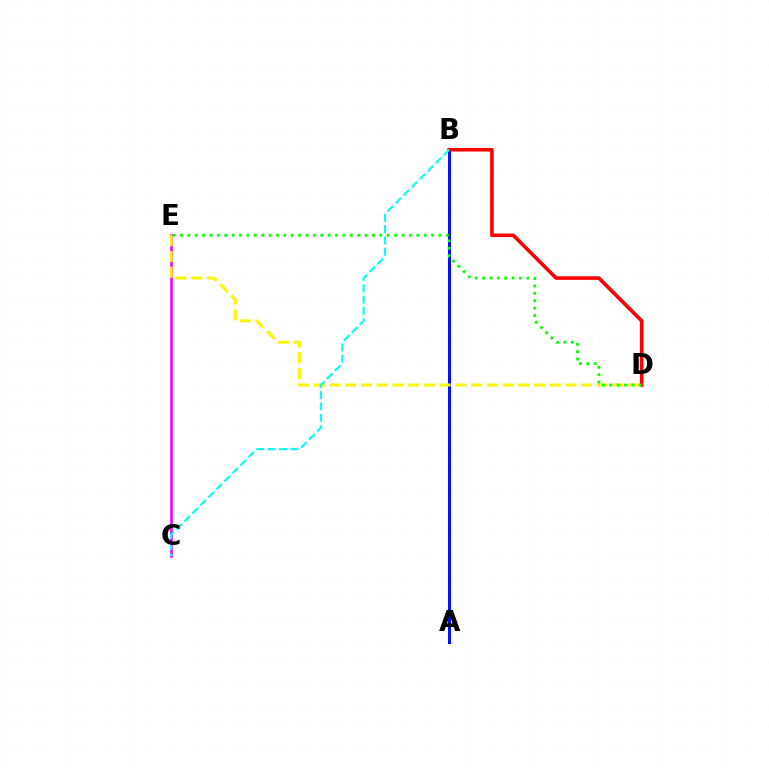{('A', 'B'): [{'color': '#0010ff', 'line_style': 'solid', 'thickness': 2.19}], ('B', 'D'): [{'color': '#ff0000', 'line_style': 'solid', 'thickness': 2.59}], ('C', 'E'): [{'color': '#ee00ff', 'line_style': 'solid', 'thickness': 1.85}], ('D', 'E'): [{'color': '#fcf500', 'line_style': 'dashed', 'thickness': 2.14}, {'color': '#08ff00', 'line_style': 'dotted', 'thickness': 2.01}], ('B', 'C'): [{'color': '#00fff6', 'line_style': 'dashed', 'thickness': 1.54}]}